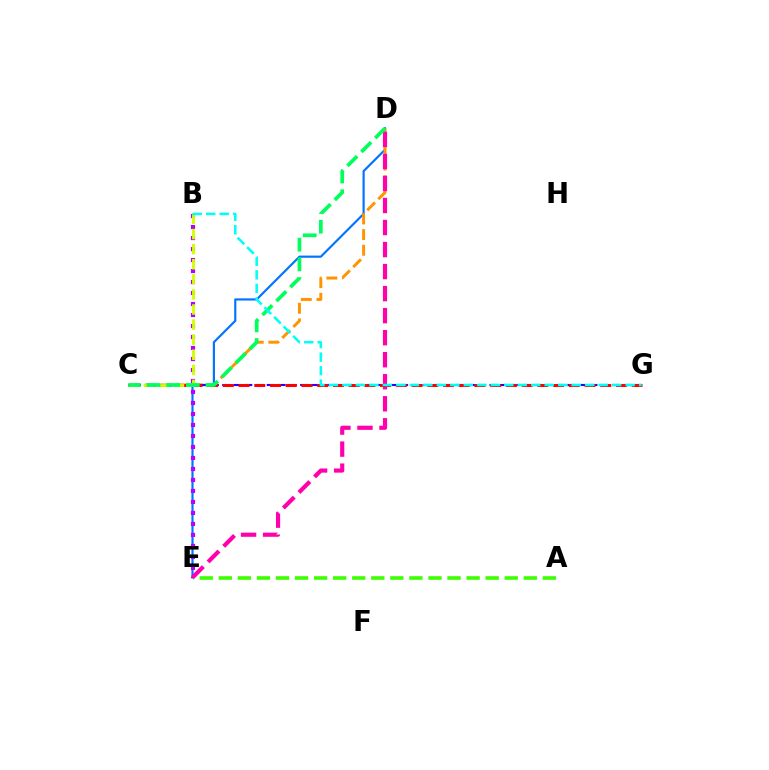{('D', 'E'): [{'color': '#0074ff', 'line_style': 'solid', 'thickness': 1.56}, {'color': '#ff00ac', 'line_style': 'dashed', 'thickness': 2.99}], ('C', 'D'): [{'color': '#ff9400', 'line_style': 'dashed', 'thickness': 2.13}, {'color': '#00ff5c', 'line_style': 'dashed', 'thickness': 2.67}], ('B', 'E'): [{'color': '#b900ff', 'line_style': 'dotted', 'thickness': 2.99}], ('A', 'E'): [{'color': '#3dff00', 'line_style': 'dashed', 'thickness': 2.59}], ('C', 'G'): [{'color': '#2500ff', 'line_style': 'dashed', 'thickness': 1.51}, {'color': '#ff0000', 'line_style': 'dashed', 'thickness': 2.14}], ('B', 'C'): [{'color': '#d1ff00', 'line_style': 'dashed', 'thickness': 2.05}], ('B', 'G'): [{'color': '#00fff6', 'line_style': 'dashed', 'thickness': 1.83}]}